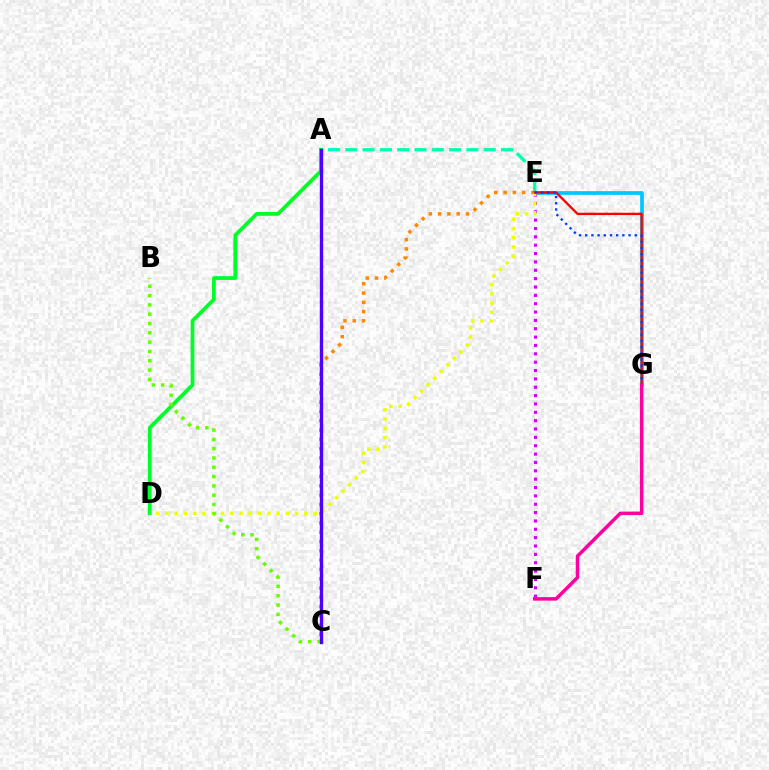{('A', 'E'): [{'color': '#00ffaf', 'line_style': 'dashed', 'thickness': 2.35}], ('C', 'E'): [{'color': '#ff8800', 'line_style': 'dotted', 'thickness': 2.52}], ('A', 'D'): [{'color': '#00ff27', 'line_style': 'solid', 'thickness': 2.7}], ('E', 'G'): [{'color': '#00c7ff', 'line_style': 'solid', 'thickness': 2.68}, {'color': '#ff0000', 'line_style': 'solid', 'thickness': 1.68}, {'color': '#003fff', 'line_style': 'dotted', 'thickness': 1.68}], ('E', 'F'): [{'color': '#d600ff', 'line_style': 'dotted', 'thickness': 2.27}], ('D', 'E'): [{'color': '#eeff00', 'line_style': 'dotted', 'thickness': 2.52}], ('B', 'C'): [{'color': '#66ff00', 'line_style': 'dotted', 'thickness': 2.53}], ('A', 'C'): [{'color': '#4f00ff', 'line_style': 'solid', 'thickness': 2.42}], ('F', 'G'): [{'color': '#ff00a0', 'line_style': 'solid', 'thickness': 2.52}]}